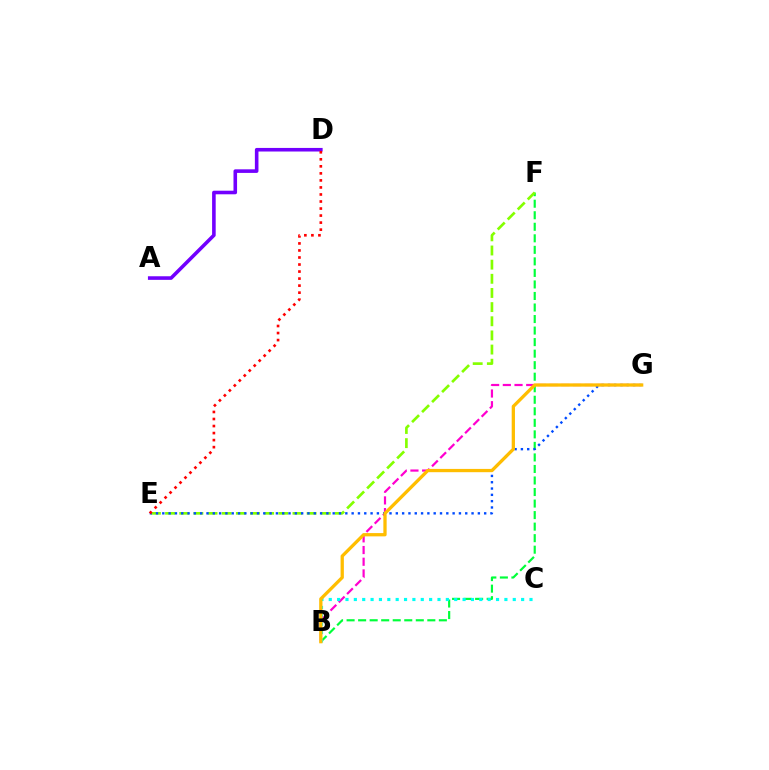{('B', 'F'): [{'color': '#00ff39', 'line_style': 'dashed', 'thickness': 1.57}], ('E', 'F'): [{'color': '#84ff00', 'line_style': 'dashed', 'thickness': 1.92}], ('B', 'G'): [{'color': '#ff00cf', 'line_style': 'dashed', 'thickness': 1.59}, {'color': '#ffbd00', 'line_style': 'solid', 'thickness': 2.36}], ('A', 'D'): [{'color': '#7200ff', 'line_style': 'solid', 'thickness': 2.58}], ('E', 'G'): [{'color': '#004bff', 'line_style': 'dotted', 'thickness': 1.71}], ('D', 'E'): [{'color': '#ff0000', 'line_style': 'dotted', 'thickness': 1.91}], ('B', 'C'): [{'color': '#00fff6', 'line_style': 'dotted', 'thickness': 2.27}]}